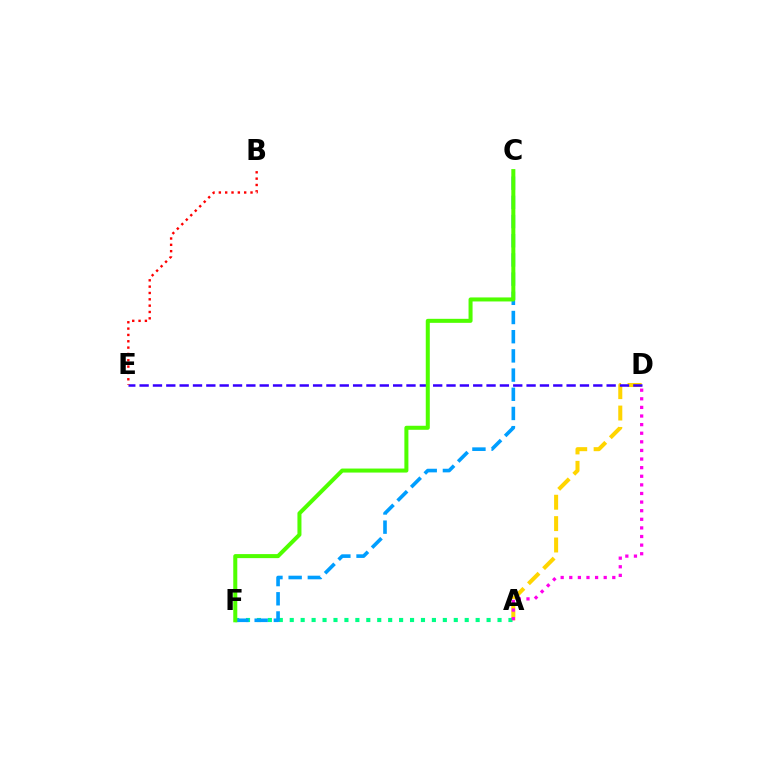{('A', 'D'): [{'color': '#ffd500', 'line_style': 'dashed', 'thickness': 2.9}, {'color': '#ff00ed', 'line_style': 'dotted', 'thickness': 2.34}], ('D', 'E'): [{'color': '#3700ff', 'line_style': 'dashed', 'thickness': 1.81}], ('A', 'F'): [{'color': '#00ff86', 'line_style': 'dotted', 'thickness': 2.97}], ('C', 'F'): [{'color': '#009eff', 'line_style': 'dashed', 'thickness': 2.61}, {'color': '#4fff00', 'line_style': 'solid', 'thickness': 2.9}], ('B', 'E'): [{'color': '#ff0000', 'line_style': 'dotted', 'thickness': 1.72}]}